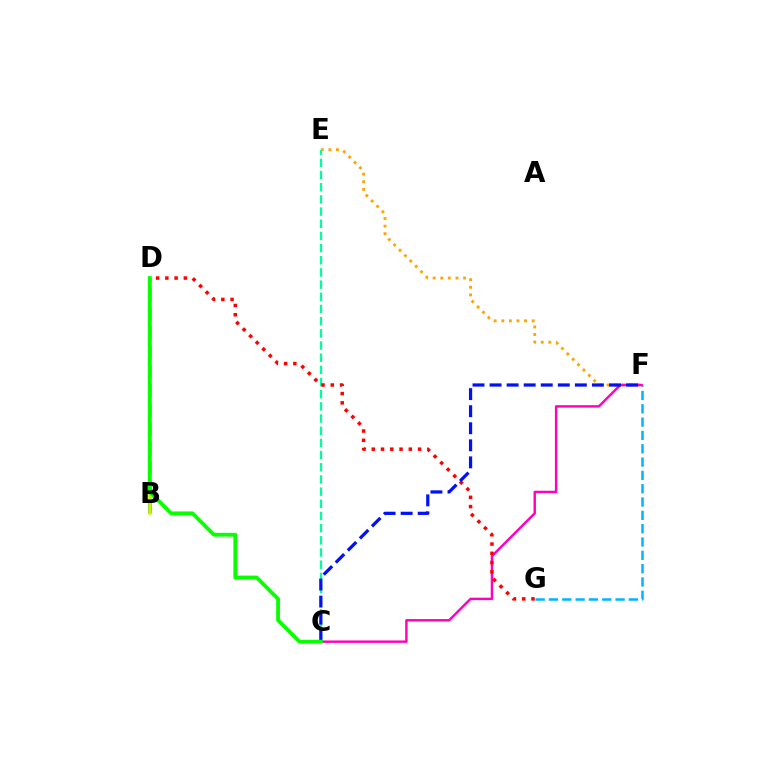{('E', 'F'): [{'color': '#ffa500', 'line_style': 'dotted', 'thickness': 2.07}], ('F', 'G'): [{'color': '#00b5ff', 'line_style': 'dashed', 'thickness': 1.81}], ('B', 'D'): [{'color': '#9b00ff', 'line_style': 'dashed', 'thickness': 2.61}, {'color': '#b3ff00', 'line_style': 'solid', 'thickness': 2.53}], ('C', 'E'): [{'color': '#00ff9d', 'line_style': 'dashed', 'thickness': 1.65}], ('C', 'F'): [{'color': '#ff00bd', 'line_style': 'solid', 'thickness': 1.75}, {'color': '#0010ff', 'line_style': 'dashed', 'thickness': 2.32}], ('D', 'G'): [{'color': '#ff0000', 'line_style': 'dotted', 'thickness': 2.52}], ('C', 'D'): [{'color': '#08ff00', 'line_style': 'solid', 'thickness': 2.73}]}